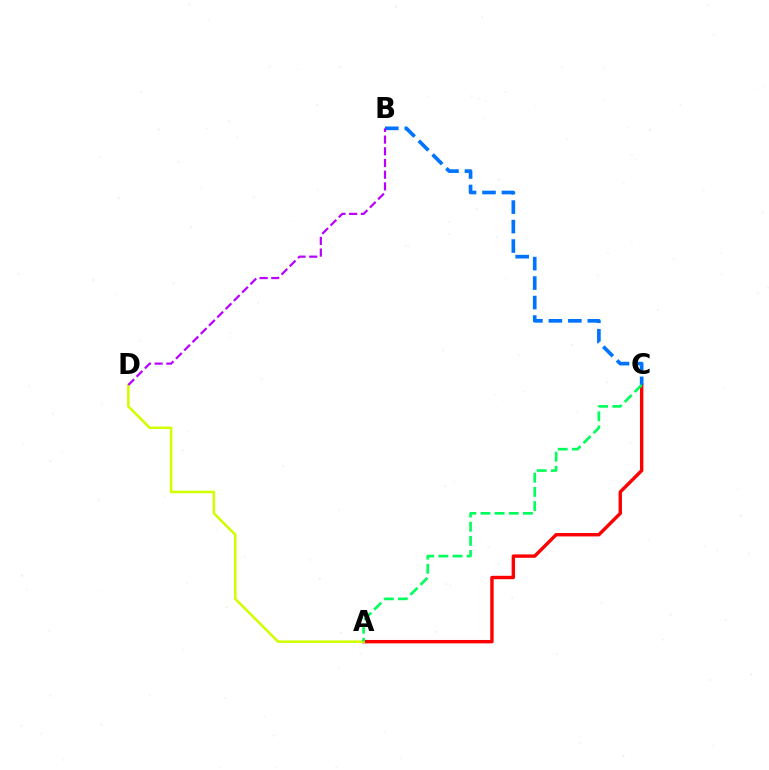{('A', 'C'): [{'color': '#ff0000', 'line_style': 'solid', 'thickness': 2.45}, {'color': '#00ff5c', 'line_style': 'dashed', 'thickness': 1.92}], ('B', 'C'): [{'color': '#0074ff', 'line_style': 'dashed', 'thickness': 2.65}], ('A', 'D'): [{'color': '#d1ff00', 'line_style': 'solid', 'thickness': 1.83}], ('B', 'D'): [{'color': '#b900ff', 'line_style': 'dashed', 'thickness': 1.59}]}